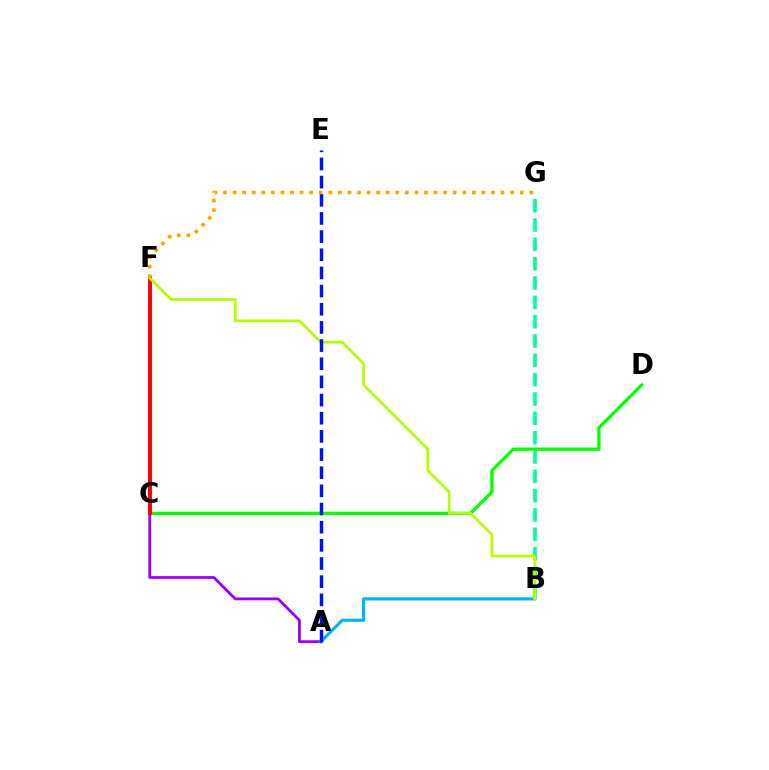{('C', 'D'): [{'color': '#08ff00', 'line_style': 'solid', 'thickness': 2.36}], ('A', 'C'): [{'color': '#9b00ff', 'line_style': 'solid', 'thickness': 2.03}], ('C', 'F'): [{'color': '#ff00bd', 'line_style': 'dotted', 'thickness': 1.68}, {'color': '#ff0000', 'line_style': 'solid', 'thickness': 2.81}], ('A', 'B'): [{'color': '#00b5ff', 'line_style': 'solid', 'thickness': 2.28}], ('B', 'G'): [{'color': '#00ff9d', 'line_style': 'dashed', 'thickness': 2.63}], ('B', 'F'): [{'color': '#b3ff00', 'line_style': 'solid', 'thickness': 1.92}], ('A', 'E'): [{'color': '#0010ff', 'line_style': 'dashed', 'thickness': 2.47}], ('F', 'G'): [{'color': '#ffa500', 'line_style': 'dotted', 'thickness': 2.6}]}